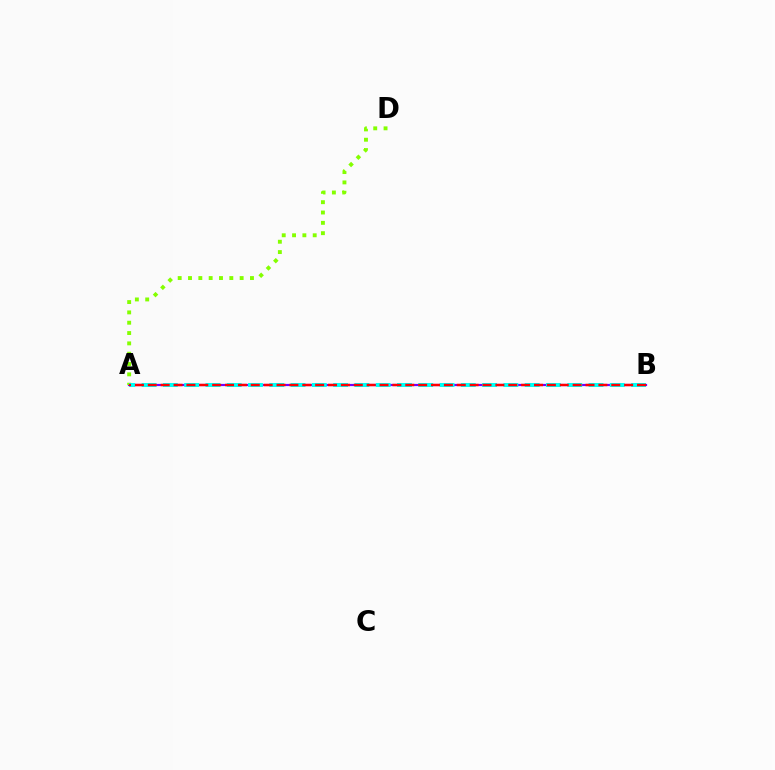{('A', 'B'): [{'color': '#7200ff', 'line_style': 'solid', 'thickness': 1.59}, {'color': '#00fff6', 'line_style': 'dashed', 'thickness': 2.89}, {'color': '#ff0000', 'line_style': 'dashed', 'thickness': 1.75}], ('A', 'D'): [{'color': '#84ff00', 'line_style': 'dotted', 'thickness': 2.81}]}